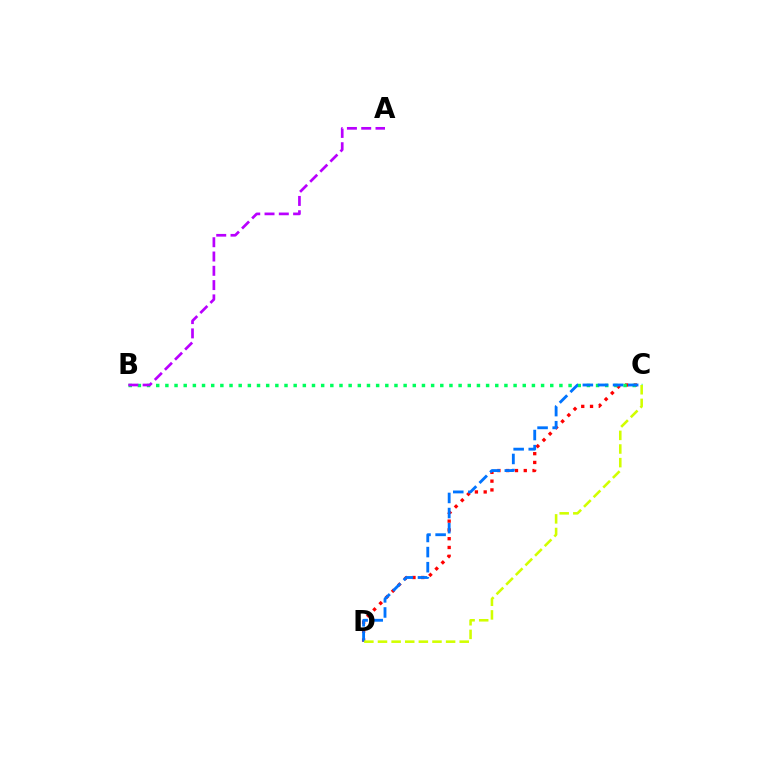{('C', 'D'): [{'color': '#ff0000', 'line_style': 'dotted', 'thickness': 2.39}, {'color': '#0074ff', 'line_style': 'dashed', 'thickness': 2.05}, {'color': '#d1ff00', 'line_style': 'dashed', 'thickness': 1.85}], ('B', 'C'): [{'color': '#00ff5c', 'line_style': 'dotted', 'thickness': 2.49}], ('A', 'B'): [{'color': '#b900ff', 'line_style': 'dashed', 'thickness': 1.94}]}